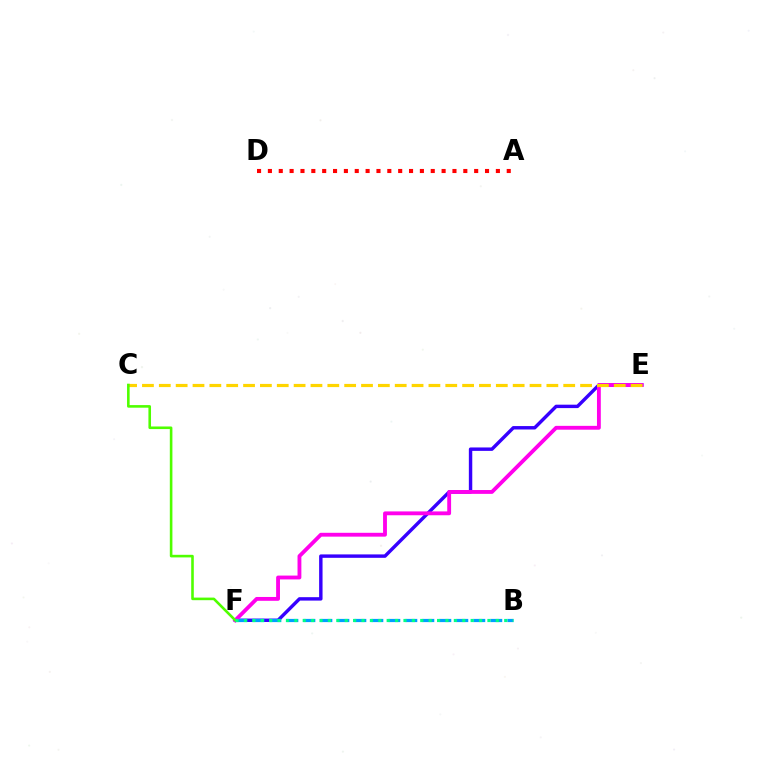{('A', 'D'): [{'color': '#ff0000', 'line_style': 'dotted', 'thickness': 2.95}], ('E', 'F'): [{'color': '#3700ff', 'line_style': 'solid', 'thickness': 2.46}, {'color': '#ff00ed', 'line_style': 'solid', 'thickness': 2.77}], ('B', 'F'): [{'color': '#009eff', 'line_style': 'dashed', 'thickness': 2.31}, {'color': '#00ff86', 'line_style': 'dotted', 'thickness': 2.28}], ('C', 'E'): [{'color': '#ffd500', 'line_style': 'dashed', 'thickness': 2.29}], ('C', 'F'): [{'color': '#4fff00', 'line_style': 'solid', 'thickness': 1.87}]}